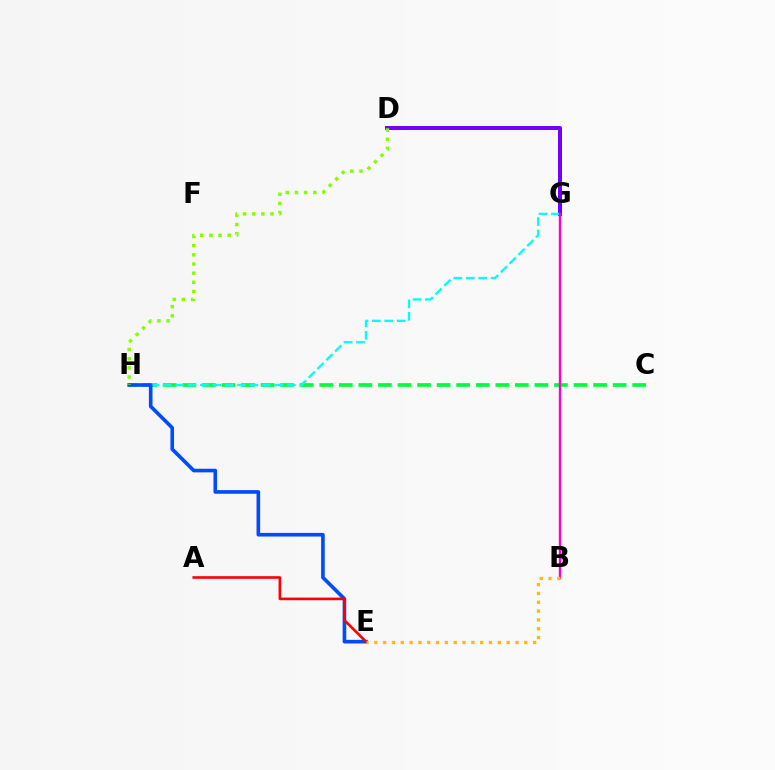{('C', 'H'): [{'color': '#00ff39', 'line_style': 'dashed', 'thickness': 2.66}], ('D', 'G'): [{'color': '#7200ff', 'line_style': 'solid', 'thickness': 2.88}], ('G', 'H'): [{'color': '#00fff6', 'line_style': 'dashed', 'thickness': 1.69}], ('E', 'H'): [{'color': '#004bff', 'line_style': 'solid', 'thickness': 2.61}], ('B', 'G'): [{'color': '#ff00cf', 'line_style': 'solid', 'thickness': 1.72}], ('A', 'E'): [{'color': '#ff0000', 'line_style': 'solid', 'thickness': 1.89}], ('D', 'H'): [{'color': '#84ff00', 'line_style': 'dotted', 'thickness': 2.49}], ('B', 'E'): [{'color': '#ffbd00', 'line_style': 'dotted', 'thickness': 2.4}]}